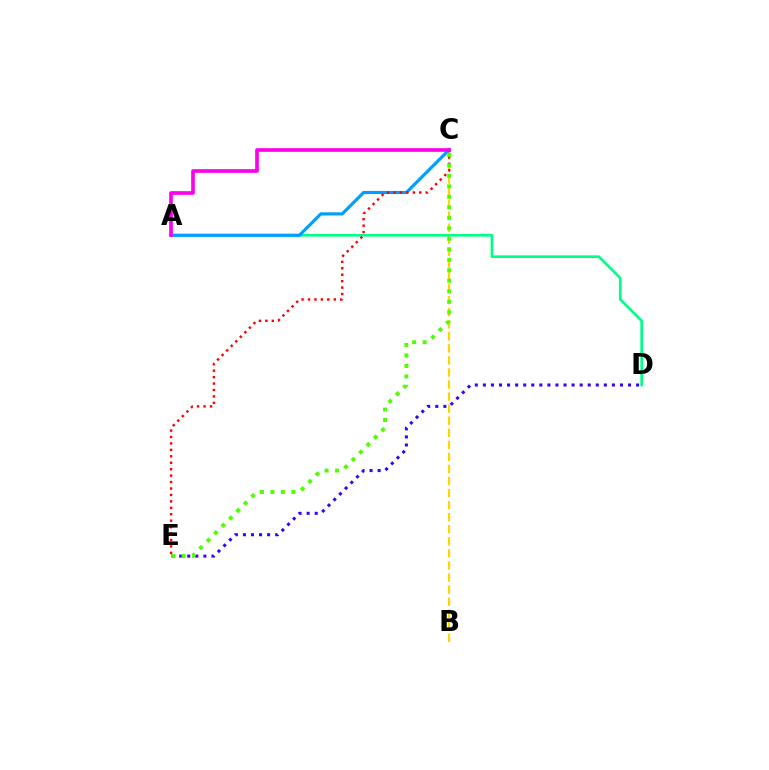{('B', 'C'): [{'color': '#ffd500', 'line_style': 'dashed', 'thickness': 1.64}], ('A', 'D'): [{'color': '#00ff86', 'line_style': 'solid', 'thickness': 1.94}], ('A', 'C'): [{'color': '#009eff', 'line_style': 'solid', 'thickness': 2.26}, {'color': '#ff00ed', 'line_style': 'solid', 'thickness': 2.64}], ('D', 'E'): [{'color': '#3700ff', 'line_style': 'dotted', 'thickness': 2.19}], ('C', 'E'): [{'color': '#ff0000', 'line_style': 'dotted', 'thickness': 1.75}, {'color': '#4fff00', 'line_style': 'dotted', 'thickness': 2.85}]}